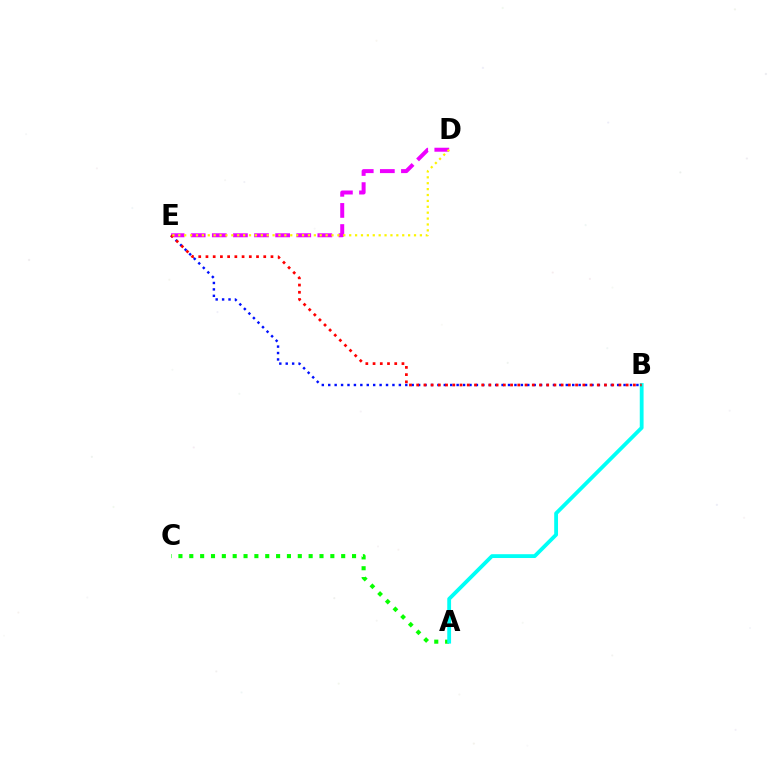{('B', 'E'): [{'color': '#0010ff', 'line_style': 'dotted', 'thickness': 1.74}, {'color': '#ff0000', 'line_style': 'dotted', 'thickness': 1.96}], ('A', 'C'): [{'color': '#08ff00', 'line_style': 'dotted', 'thickness': 2.95}], ('D', 'E'): [{'color': '#ee00ff', 'line_style': 'dashed', 'thickness': 2.87}, {'color': '#fcf500', 'line_style': 'dotted', 'thickness': 1.6}], ('A', 'B'): [{'color': '#00fff6', 'line_style': 'solid', 'thickness': 2.75}]}